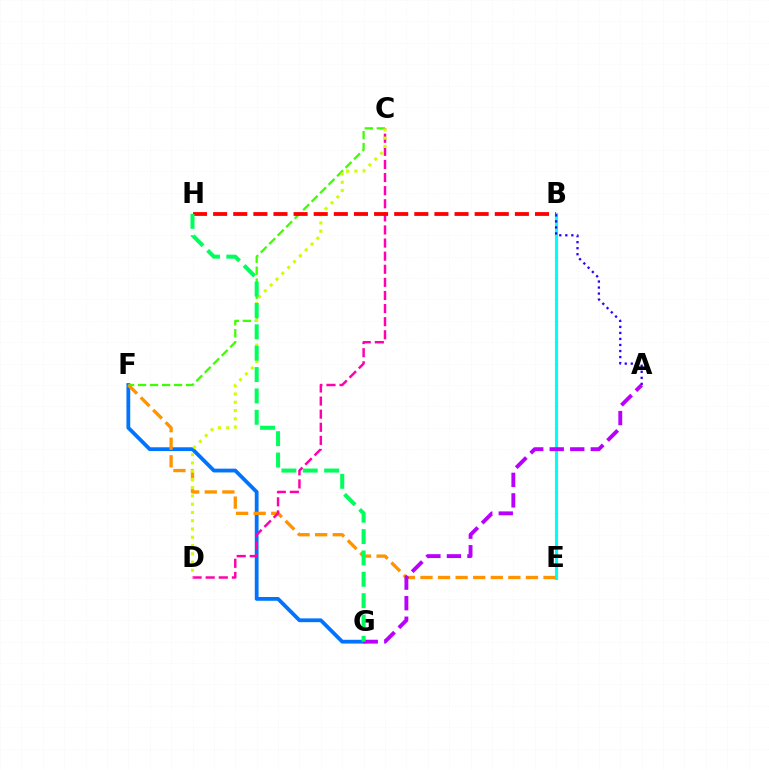{('F', 'G'): [{'color': '#0074ff', 'line_style': 'solid', 'thickness': 2.73}], ('B', 'E'): [{'color': '#00fff6', 'line_style': 'solid', 'thickness': 2.25}], ('C', 'F'): [{'color': '#3dff00', 'line_style': 'dashed', 'thickness': 1.63}], ('E', 'F'): [{'color': '#ff9400', 'line_style': 'dashed', 'thickness': 2.39}], ('C', 'D'): [{'color': '#ff00ac', 'line_style': 'dashed', 'thickness': 1.78}, {'color': '#d1ff00', 'line_style': 'dotted', 'thickness': 2.24}], ('A', 'B'): [{'color': '#2500ff', 'line_style': 'dotted', 'thickness': 1.64}], ('A', 'G'): [{'color': '#b900ff', 'line_style': 'dashed', 'thickness': 2.79}], ('B', 'H'): [{'color': '#ff0000', 'line_style': 'dashed', 'thickness': 2.73}], ('G', 'H'): [{'color': '#00ff5c', 'line_style': 'dashed', 'thickness': 2.9}]}